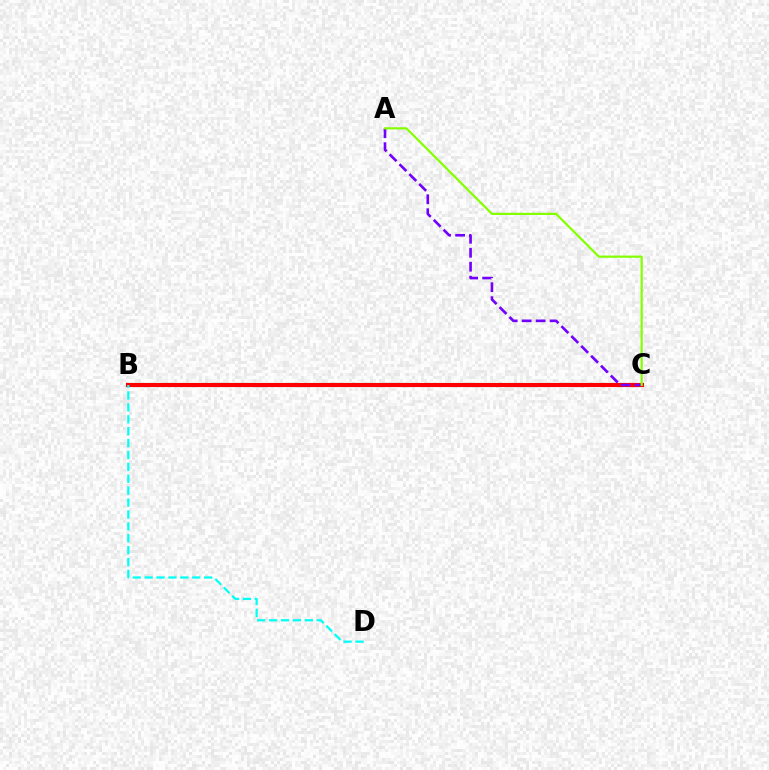{('B', 'C'): [{'color': '#ff0000', 'line_style': 'solid', 'thickness': 2.96}], ('B', 'D'): [{'color': '#00fff6', 'line_style': 'dashed', 'thickness': 1.62}], ('A', 'C'): [{'color': '#7200ff', 'line_style': 'dashed', 'thickness': 1.9}, {'color': '#84ff00', 'line_style': 'solid', 'thickness': 1.57}]}